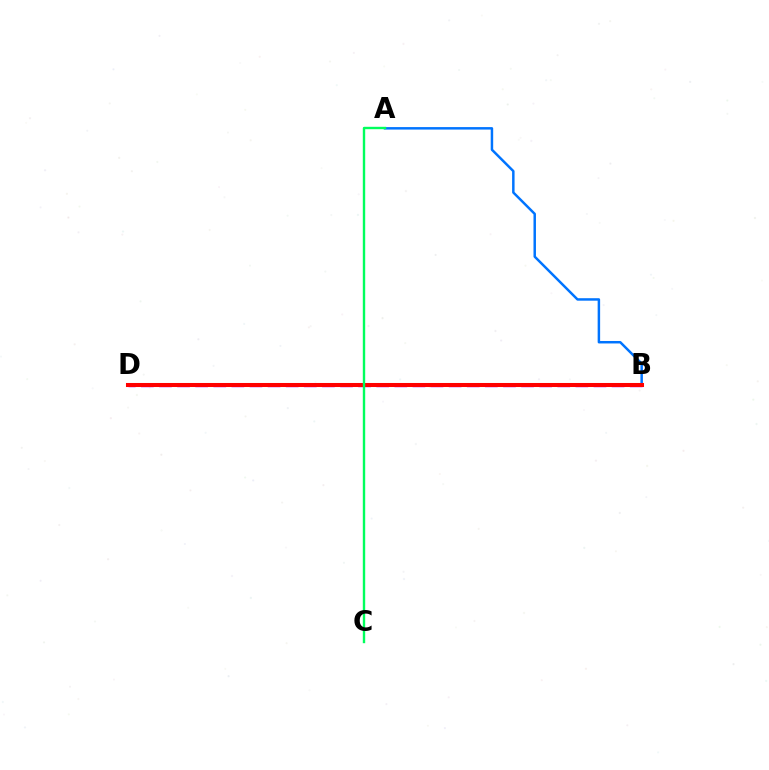{('B', 'D'): [{'color': '#b900ff', 'line_style': 'dashed', 'thickness': 2.46}, {'color': '#d1ff00', 'line_style': 'dotted', 'thickness': 1.68}, {'color': '#ff0000', 'line_style': 'solid', 'thickness': 2.92}], ('A', 'B'): [{'color': '#0074ff', 'line_style': 'solid', 'thickness': 1.78}], ('A', 'C'): [{'color': '#00ff5c', 'line_style': 'solid', 'thickness': 1.72}]}